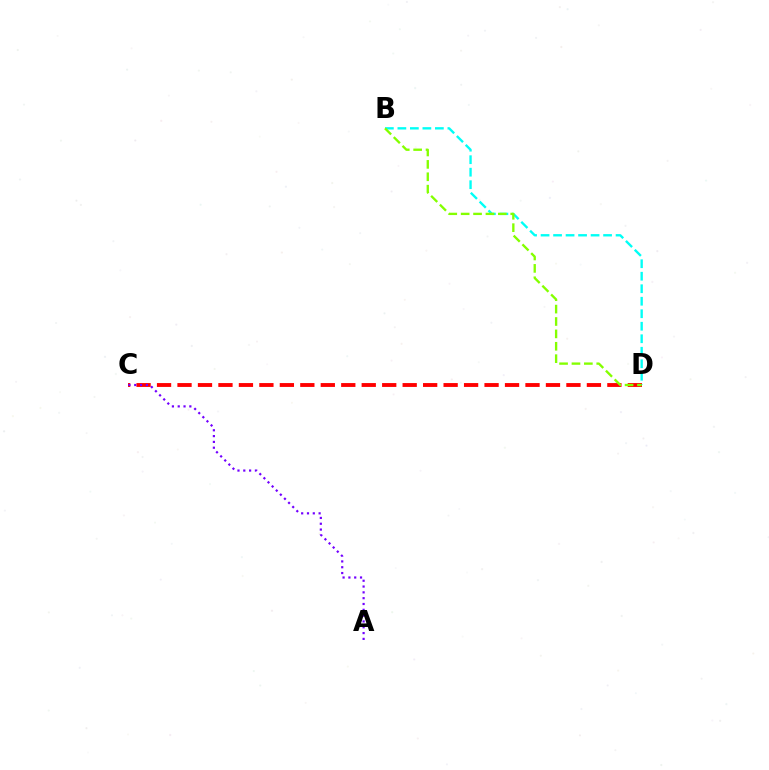{('C', 'D'): [{'color': '#ff0000', 'line_style': 'dashed', 'thickness': 2.78}], ('B', 'D'): [{'color': '#00fff6', 'line_style': 'dashed', 'thickness': 1.7}, {'color': '#84ff00', 'line_style': 'dashed', 'thickness': 1.68}], ('A', 'C'): [{'color': '#7200ff', 'line_style': 'dotted', 'thickness': 1.58}]}